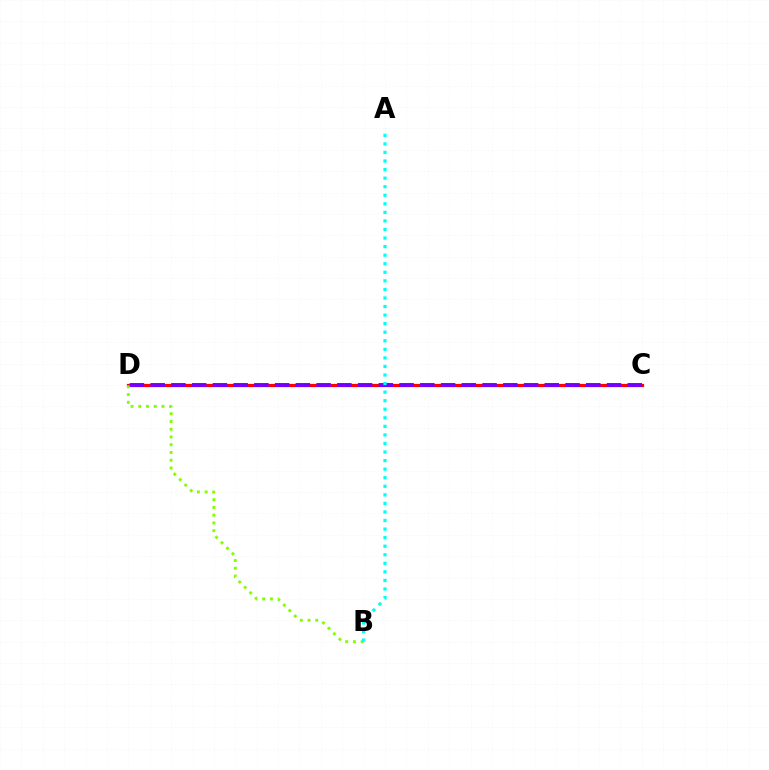{('C', 'D'): [{'color': '#ff0000', 'line_style': 'solid', 'thickness': 2.31}, {'color': '#7200ff', 'line_style': 'dashed', 'thickness': 2.82}], ('B', 'D'): [{'color': '#84ff00', 'line_style': 'dotted', 'thickness': 2.1}], ('A', 'B'): [{'color': '#00fff6', 'line_style': 'dotted', 'thickness': 2.33}]}